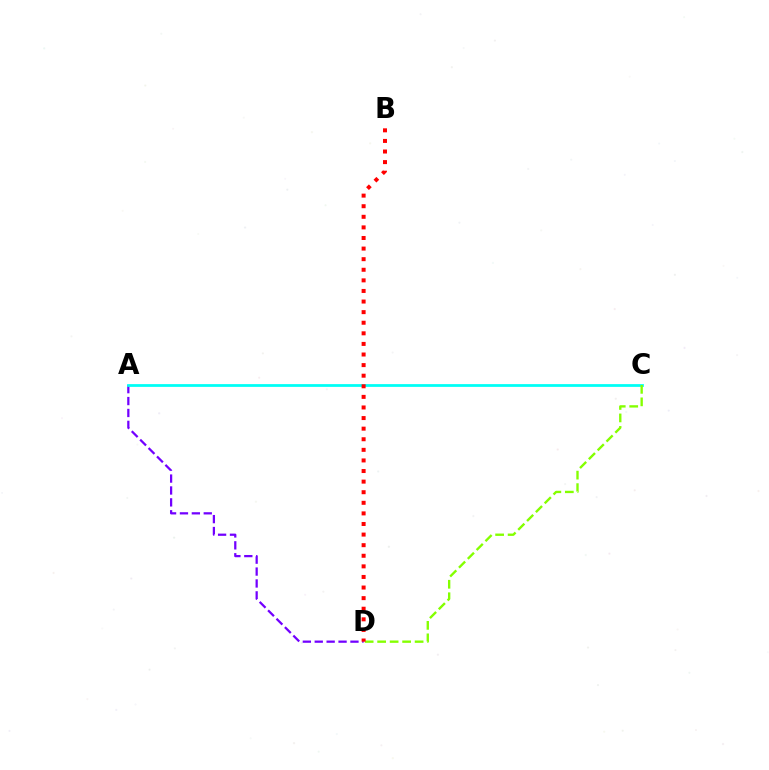{('A', 'D'): [{'color': '#7200ff', 'line_style': 'dashed', 'thickness': 1.62}], ('A', 'C'): [{'color': '#00fff6', 'line_style': 'solid', 'thickness': 1.99}], ('C', 'D'): [{'color': '#84ff00', 'line_style': 'dashed', 'thickness': 1.7}], ('B', 'D'): [{'color': '#ff0000', 'line_style': 'dotted', 'thickness': 2.88}]}